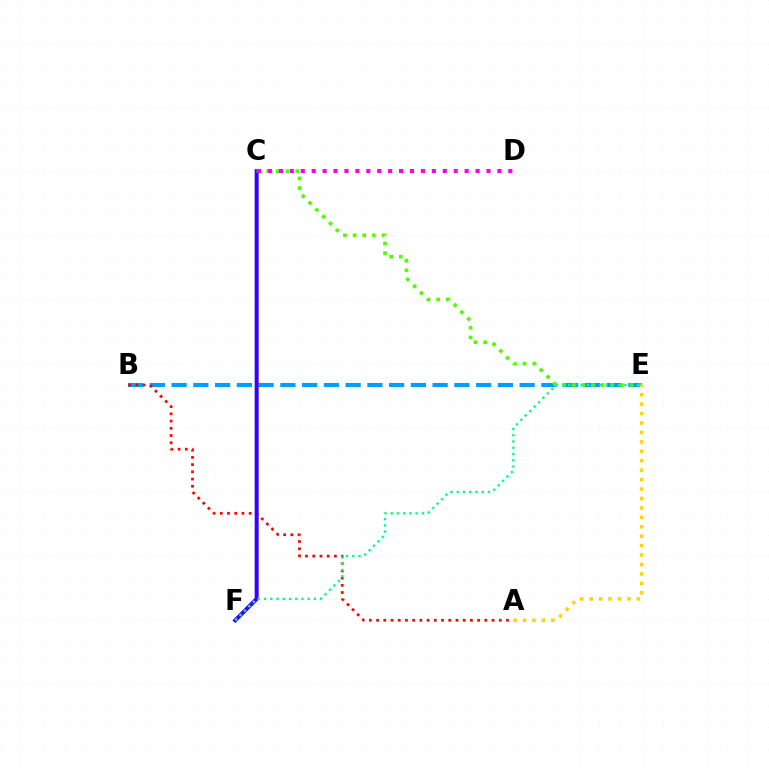{('B', 'E'): [{'color': '#009eff', 'line_style': 'dashed', 'thickness': 2.96}], ('A', 'B'): [{'color': '#ff0000', 'line_style': 'dotted', 'thickness': 1.96}], ('C', 'F'): [{'color': '#3700ff', 'line_style': 'solid', 'thickness': 2.88}], ('C', 'E'): [{'color': '#4fff00', 'line_style': 'dotted', 'thickness': 2.62}], ('C', 'D'): [{'color': '#ff00ed', 'line_style': 'dotted', 'thickness': 2.97}], ('A', 'E'): [{'color': '#ffd500', 'line_style': 'dotted', 'thickness': 2.56}], ('E', 'F'): [{'color': '#00ff86', 'line_style': 'dotted', 'thickness': 1.69}]}